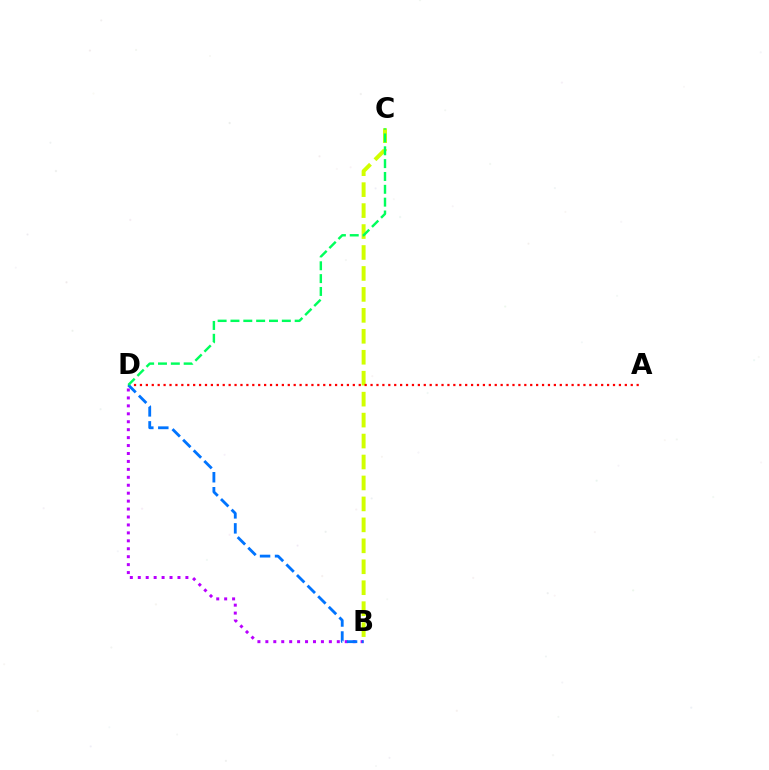{('B', 'D'): [{'color': '#b900ff', 'line_style': 'dotted', 'thickness': 2.16}, {'color': '#0074ff', 'line_style': 'dashed', 'thickness': 2.04}], ('B', 'C'): [{'color': '#d1ff00', 'line_style': 'dashed', 'thickness': 2.85}], ('A', 'D'): [{'color': '#ff0000', 'line_style': 'dotted', 'thickness': 1.61}], ('C', 'D'): [{'color': '#00ff5c', 'line_style': 'dashed', 'thickness': 1.74}]}